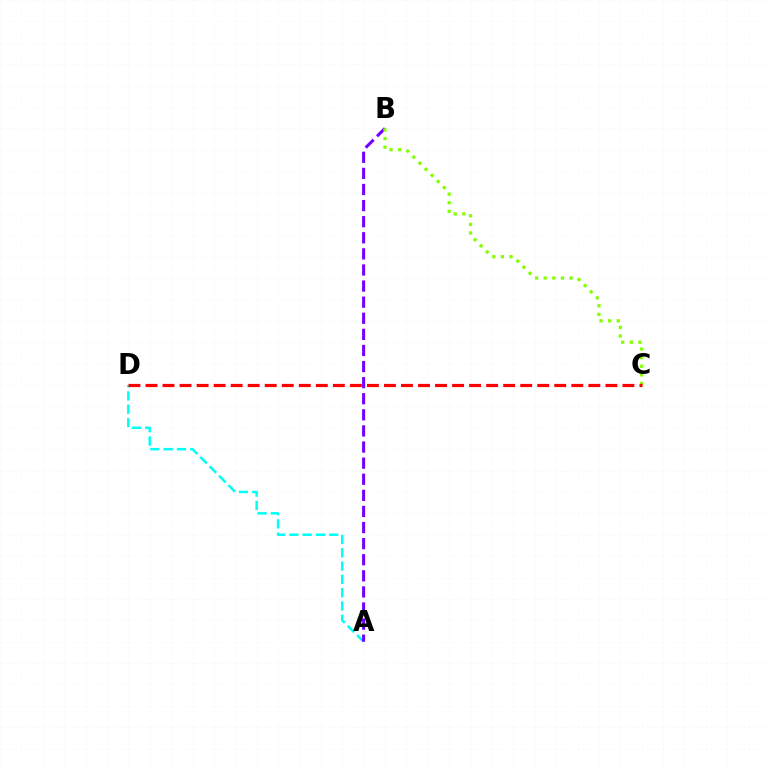{('A', 'D'): [{'color': '#00fff6', 'line_style': 'dashed', 'thickness': 1.81}], ('A', 'B'): [{'color': '#7200ff', 'line_style': 'dashed', 'thickness': 2.19}], ('B', 'C'): [{'color': '#84ff00', 'line_style': 'dotted', 'thickness': 2.34}], ('C', 'D'): [{'color': '#ff0000', 'line_style': 'dashed', 'thickness': 2.31}]}